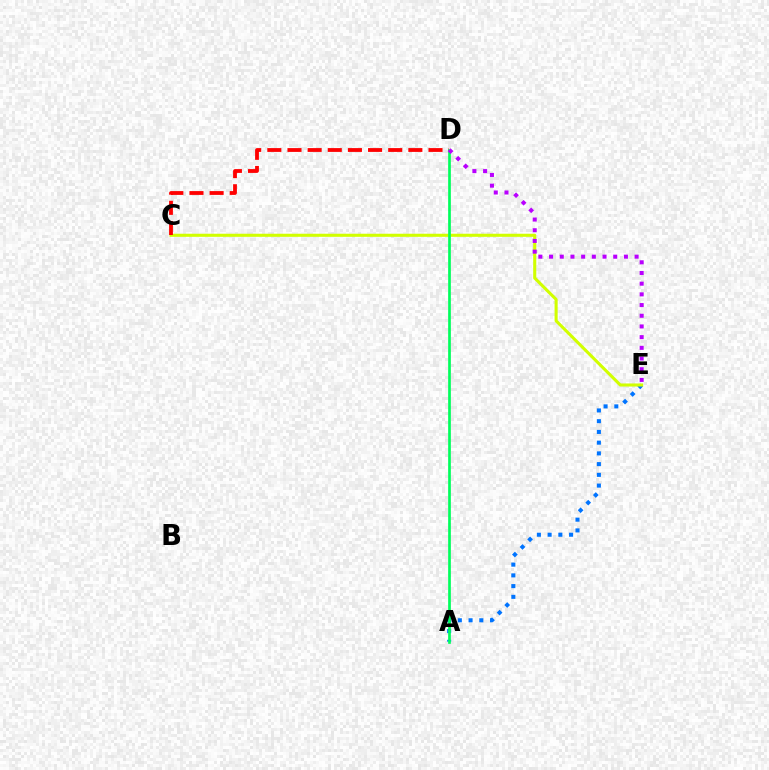{('A', 'E'): [{'color': '#0074ff', 'line_style': 'dotted', 'thickness': 2.92}], ('C', 'E'): [{'color': '#d1ff00', 'line_style': 'solid', 'thickness': 2.22}], ('C', 'D'): [{'color': '#ff0000', 'line_style': 'dashed', 'thickness': 2.74}], ('A', 'D'): [{'color': '#00ff5c', 'line_style': 'solid', 'thickness': 1.94}], ('D', 'E'): [{'color': '#b900ff', 'line_style': 'dotted', 'thickness': 2.91}]}